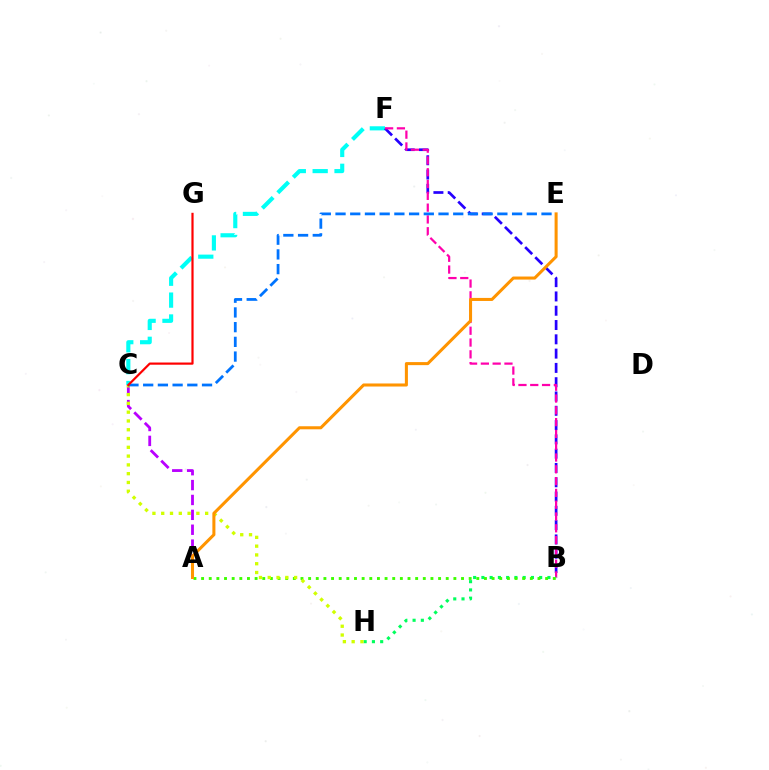{('C', 'F'): [{'color': '#00fff6', 'line_style': 'dashed', 'thickness': 2.97}], ('A', 'C'): [{'color': '#b900ff', 'line_style': 'dashed', 'thickness': 2.02}], ('B', 'F'): [{'color': '#2500ff', 'line_style': 'dashed', 'thickness': 1.94}, {'color': '#ff00ac', 'line_style': 'dashed', 'thickness': 1.6}], ('B', 'H'): [{'color': '#00ff5c', 'line_style': 'dotted', 'thickness': 2.24}], ('A', 'B'): [{'color': '#3dff00', 'line_style': 'dotted', 'thickness': 2.08}], ('C', 'H'): [{'color': '#d1ff00', 'line_style': 'dotted', 'thickness': 2.39}], ('C', 'E'): [{'color': '#0074ff', 'line_style': 'dashed', 'thickness': 2.0}], ('C', 'G'): [{'color': '#ff0000', 'line_style': 'solid', 'thickness': 1.58}], ('A', 'E'): [{'color': '#ff9400', 'line_style': 'solid', 'thickness': 2.19}]}